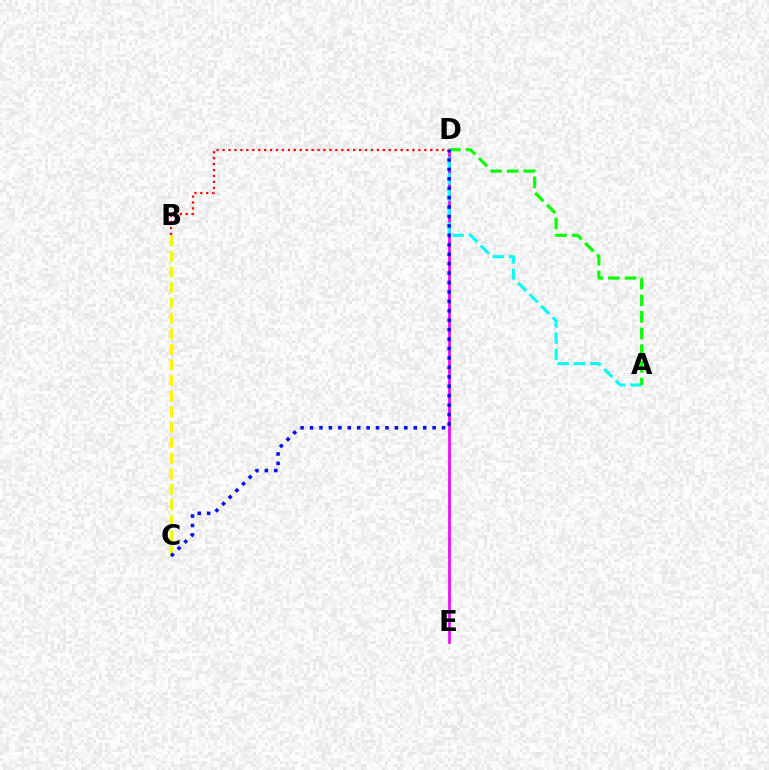{('B', 'C'): [{'color': '#fcf500', 'line_style': 'dashed', 'thickness': 2.11}], ('D', 'E'): [{'color': '#ee00ff', 'line_style': 'solid', 'thickness': 1.92}], ('A', 'D'): [{'color': '#00fff6', 'line_style': 'dashed', 'thickness': 2.22}, {'color': '#08ff00', 'line_style': 'dashed', 'thickness': 2.26}], ('B', 'D'): [{'color': '#ff0000', 'line_style': 'dotted', 'thickness': 1.61}], ('C', 'D'): [{'color': '#0010ff', 'line_style': 'dotted', 'thickness': 2.56}]}